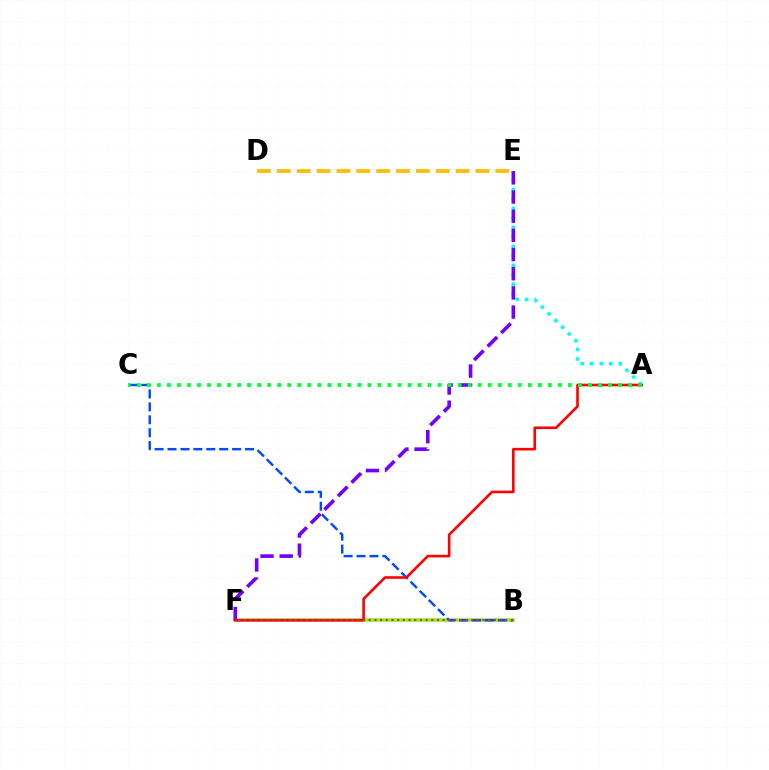{('A', 'E'): [{'color': '#00fff6', 'line_style': 'dotted', 'thickness': 2.58}], ('B', 'F'): [{'color': '#84ff00', 'line_style': 'solid', 'thickness': 2.63}, {'color': '#ff00cf', 'line_style': 'dotted', 'thickness': 1.55}], ('B', 'C'): [{'color': '#004bff', 'line_style': 'dashed', 'thickness': 1.75}], ('E', 'F'): [{'color': '#7200ff', 'line_style': 'dashed', 'thickness': 2.6}], ('A', 'F'): [{'color': '#ff0000', 'line_style': 'solid', 'thickness': 1.88}], ('D', 'E'): [{'color': '#ffbd00', 'line_style': 'dashed', 'thickness': 2.7}], ('A', 'C'): [{'color': '#00ff39', 'line_style': 'dotted', 'thickness': 2.72}]}